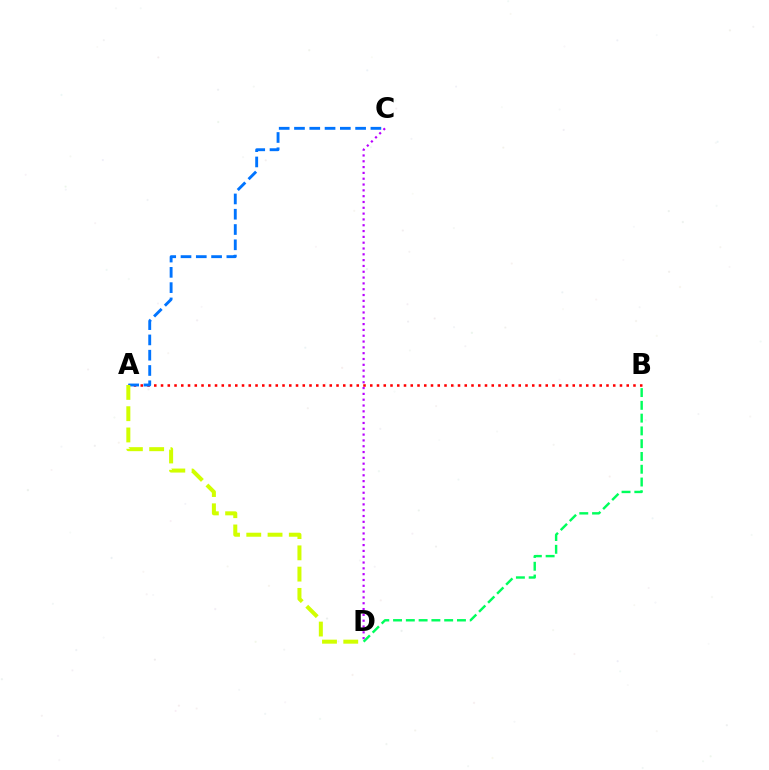{('A', 'B'): [{'color': '#ff0000', 'line_style': 'dotted', 'thickness': 1.83}], ('A', 'C'): [{'color': '#0074ff', 'line_style': 'dashed', 'thickness': 2.08}], ('C', 'D'): [{'color': '#b900ff', 'line_style': 'dotted', 'thickness': 1.58}], ('A', 'D'): [{'color': '#d1ff00', 'line_style': 'dashed', 'thickness': 2.89}], ('B', 'D'): [{'color': '#00ff5c', 'line_style': 'dashed', 'thickness': 1.74}]}